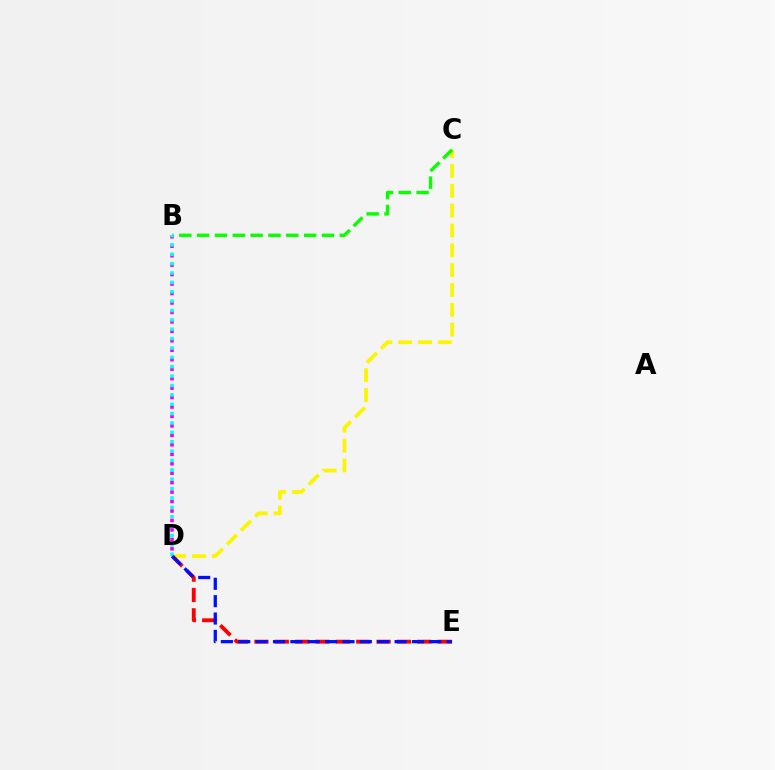{('C', 'D'): [{'color': '#fcf500', 'line_style': 'dashed', 'thickness': 2.7}], ('D', 'E'): [{'color': '#ff0000', 'line_style': 'dashed', 'thickness': 2.77}, {'color': '#0010ff', 'line_style': 'dashed', 'thickness': 2.36}], ('B', 'C'): [{'color': '#08ff00', 'line_style': 'dashed', 'thickness': 2.42}], ('B', 'D'): [{'color': '#ee00ff', 'line_style': 'dotted', 'thickness': 2.57}, {'color': '#00fff6', 'line_style': 'dotted', 'thickness': 2.55}]}